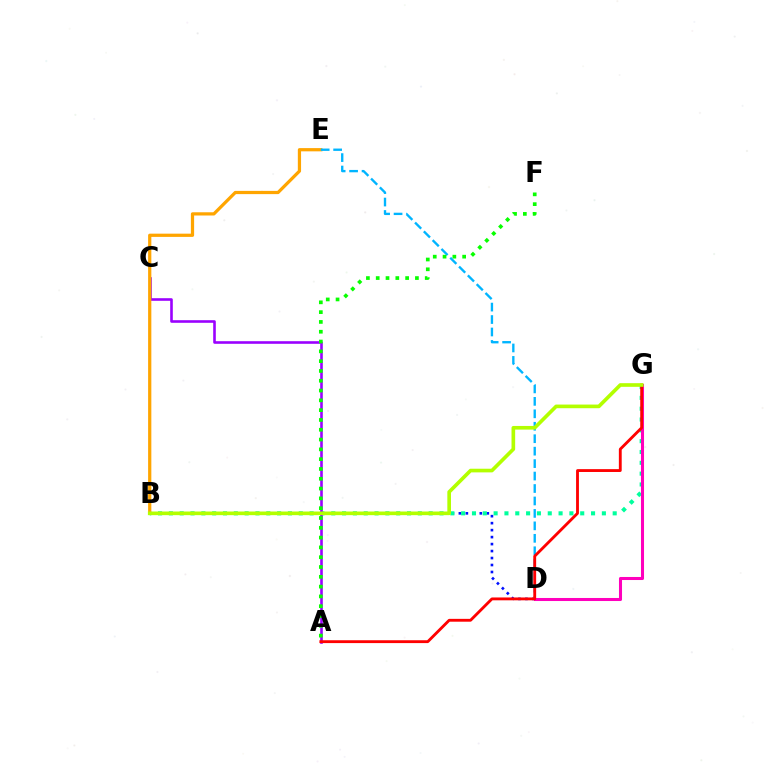{('B', 'D'): [{'color': '#0010ff', 'line_style': 'dotted', 'thickness': 1.9}], ('B', 'G'): [{'color': '#00ff9d', 'line_style': 'dotted', 'thickness': 2.94}, {'color': '#b3ff00', 'line_style': 'solid', 'thickness': 2.63}], ('A', 'C'): [{'color': '#9b00ff', 'line_style': 'solid', 'thickness': 1.87}], ('B', 'E'): [{'color': '#ffa500', 'line_style': 'solid', 'thickness': 2.33}], ('D', 'G'): [{'color': '#ff00bd', 'line_style': 'solid', 'thickness': 2.19}], ('D', 'E'): [{'color': '#00b5ff', 'line_style': 'dashed', 'thickness': 1.69}], ('A', 'G'): [{'color': '#ff0000', 'line_style': 'solid', 'thickness': 2.05}], ('A', 'F'): [{'color': '#08ff00', 'line_style': 'dotted', 'thickness': 2.66}]}